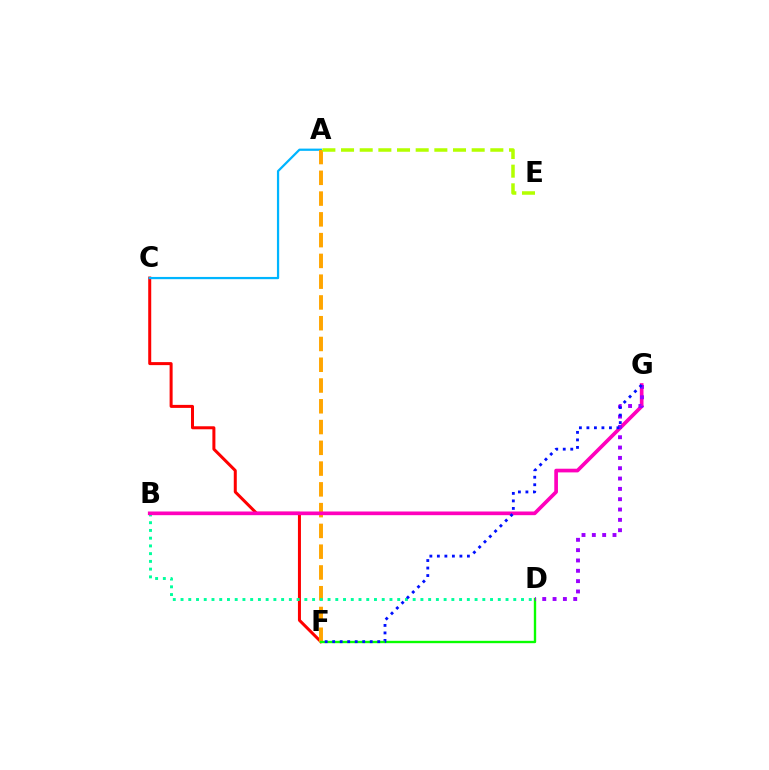{('C', 'F'): [{'color': '#ff0000', 'line_style': 'solid', 'thickness': 2.17}], ('A', 'C'): [{'color': '#00b5ff', 'line_style': 'solid', 'thickness': 1.62}], ('A', 'F'): [{'color': '#ffa500', 'line_style': 'dashed', 'thickness': 2.82}], ('B', 'D'): [{'color': '#00ff9d', 'line_style': 'dotted', 'thickness': 2.1}], ('D', 'F'): [{'color': '#08ff00', 'line_style': 'solid', 'thickness': 1.7}], ('B', 'G'): [{'color': '#ff00bd', 'line_style': 'solid', 'thickness': 2.65}], ('A', 'E'): [{'color': '#b3ff00', 'line_style': 'dashed', 'thickness': 2.54}], ('D', 'G'): [{'color': '#9b00ff', 'line_style': 'dotted', 'thickness': 2.81}], ('F', 'G'): [{'color': '#0010ff', 'line_style': 'dotted', 'thickness': 2.04}]}